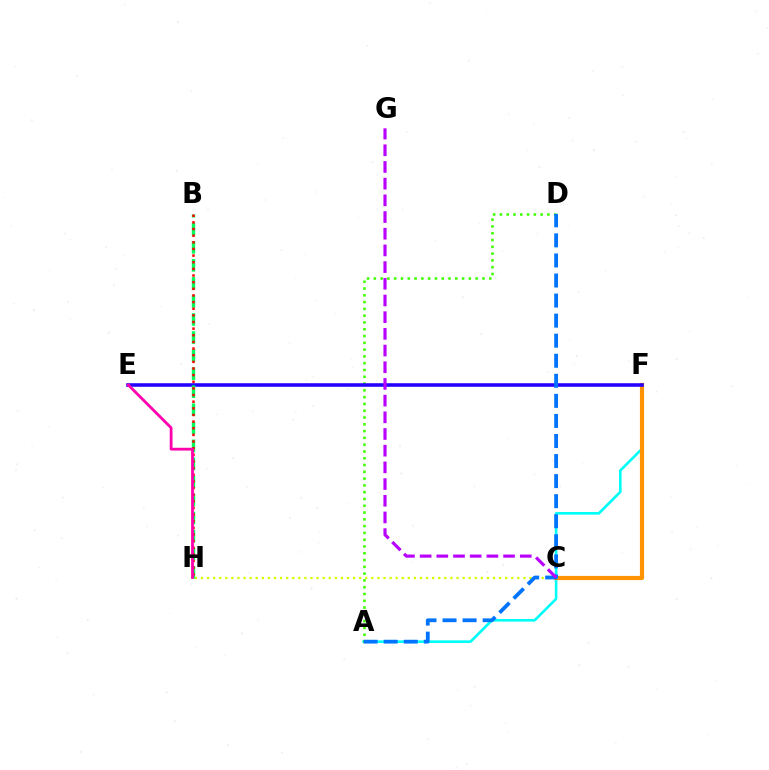{('A', 'F'): [{'color': '#00fff6', 'line_style': 'solid', 'thickness': 1.89}], ('C', 'H'): [{'color': '#d1ff00', 'line_style': 'dotted', 'thickness': 1.65}], ('A', 'D'): [{'color': '#3dff00', 'line_style': 'dotted', 'thickness': 1.84}, {'color': '#0074ff', 'line_style': 'dashed', 'thickness': 2.73}], ('C', 'F'): [{'color': '#ff9400', 'line_style': 'solid', 'thickness': 3.0}], ('E', 'F'): [{'color': '#2500ff', 'line_style': 'solid', 'thickness': 2.57}], ('B', 'H'): [{'color': '#00ff5c', 'line_style': 'dashed', 'thickness': 2.45}, {'color': '#ff0000', 'line_style': 'dotted', 'thickness': 1.8}], ('E', 'H'): [{'color': '#ff00ac', 'line_style': 'solid', 'thickness': 2.01}], ('C', 'G'): [{'color': '#b900ff', 'line_style': 'dashed', 'thickness': 2.27}]}